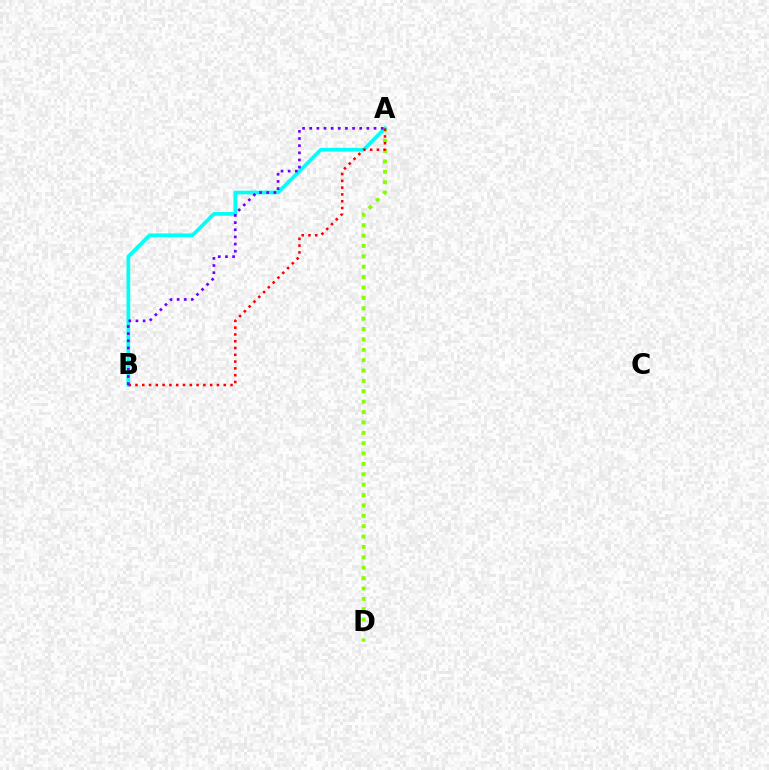{('A', 'D'): [{'color': '#84ff00', 'line_style': 'dotted', 'thickness': 2.82}], ('A', 'B'): [{'color': '#00fff6', 'line_style': 'solid', 'thickness': 2.66}, {'color': '#ff0000', 'line_style': 'dotted', 'thickness': 1.84}, {'color': '#7200ff', 'line_style': 'dotted', 'thickness': 1.94}]}